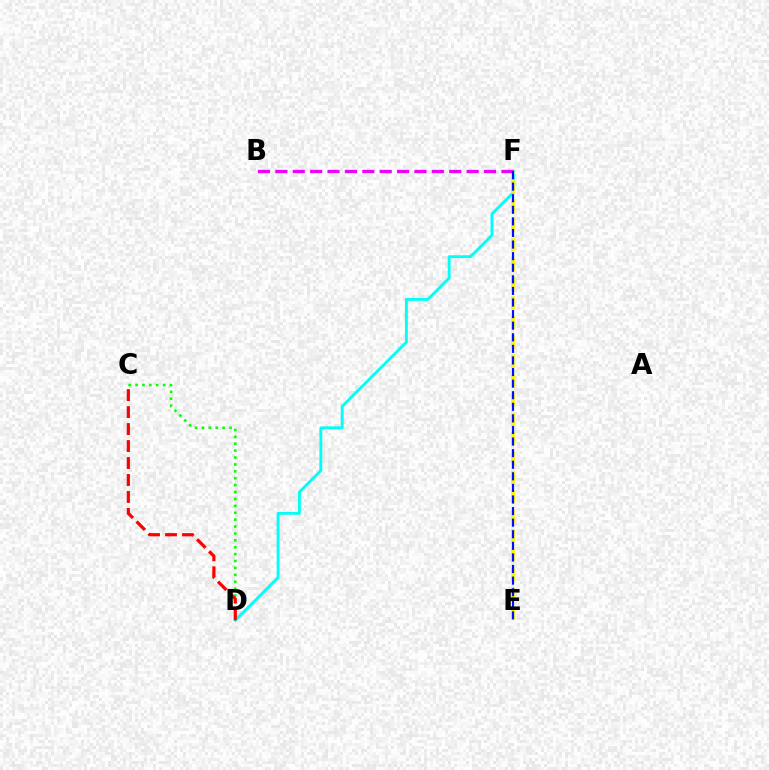{('C', 'D'): [{'color': '#08ff00', 'line_style': 'dotted', 'thickness': 1.88}, {'color': '#ff0000', 'line_style': 'dashed', 'thickness': 2.31}], ('D', 'F'): [{'color': '#00fff6', 'line_style': 'solid', 'thickness': 2.05}], ('E', 'F'): [{'color': '#fcf500', 'line_style': 'dashed', 'thickness': 2.63}, {'color': '#0010ff', 'line_style': 'dashed', 'thickness': 1.57}], ('B', 'F'): [{'color': '#ee00ff', 'line_style': 'dashed', 'thickness': 2.36}]}